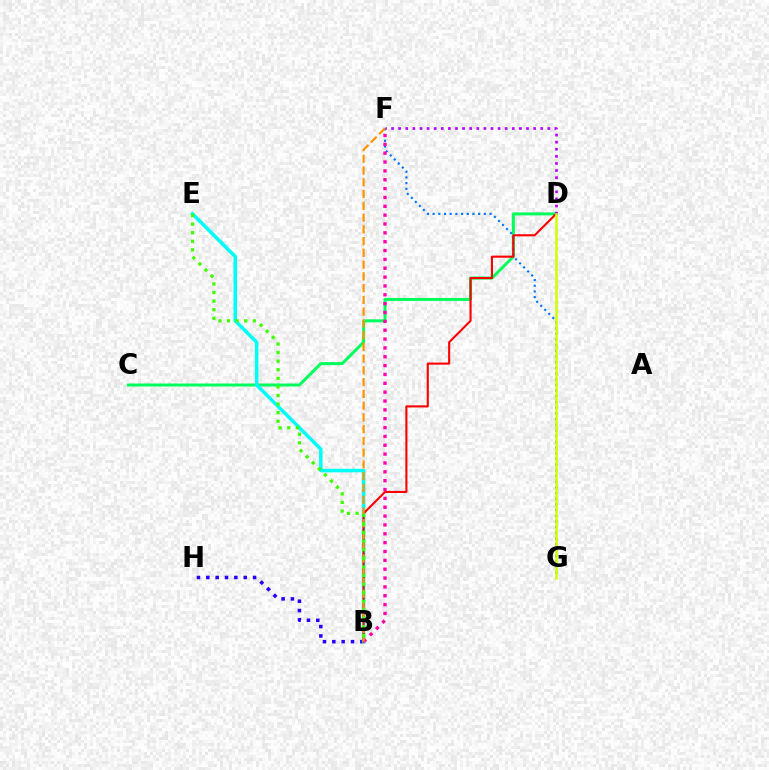{('C', 'D'): [{'color': '#00ff5c', 'line_style': 'solid', 'thickness': 2.16}], ('B', 'H'): [{'color': '#2500ff', 'line_style': 'dotted', 'thickness': 2.54}], ('F', 'G'): [{'color': '#0074ff', 'line_style': 'dotted', 'thickness': 1.55}], ('B', 'E'): [{'color': '#00fff6', 'line_style': 'solid', 'thickness': 2.54}, {'color': '#3dff00', 'line_style': 'dotted', 'thickness': 2.33}], ('B', 'D'): [{'color': '#ff0000', 'line_style': 'solid', 'thickness': 1.52}], ('B', 'F'): [{'color': '#ff00ac', 'line_style': 'dotted', 'thickness': 2.4}, {'color': '#ff9400', 'line_style': 'dashed', 'thickness': 1.6}], ('D', 'F'): [{'color': '#b900ff', 'line_style': 'dotted', 'thickness': 1.93}], ('D', 'G'): [{'color': '#d1ff00', 'line_style': 'solid', 'thickness': 1.81}]}